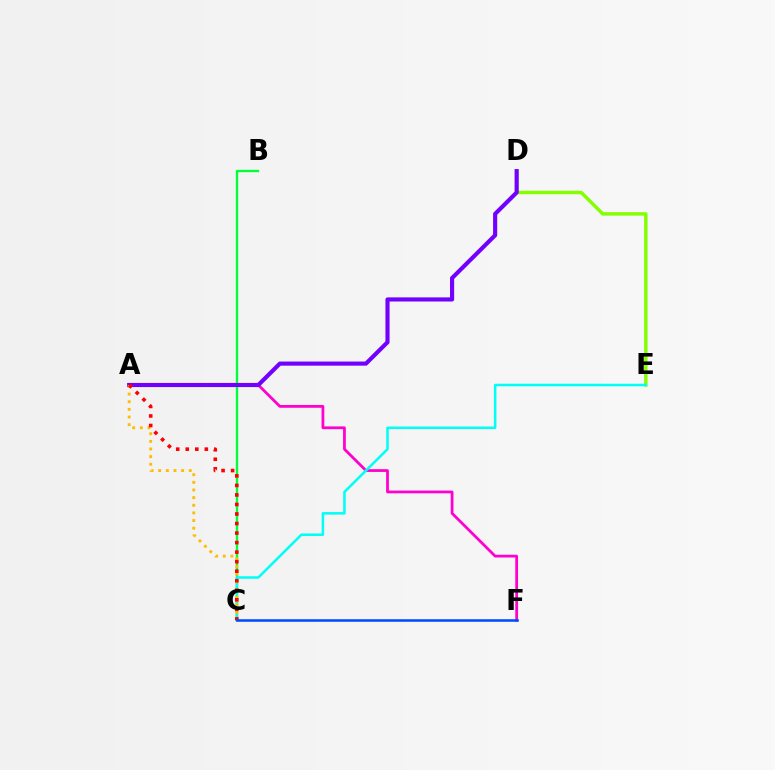{('D', 'E'): [{'color': '#84ff00', 'line_style': 'solid', 'thickness': 2.48}], ('B', 'C'): [{'color': '#00ff39', 'line_style': 'solid', 'thickness': 1.69}], ('A', 'F'): [{'color': '#ff00cf', 'line_style': 'solid', 'thickness': 1.99}], ('C', 'E'): [{'color': '#00fff6', 'line_style': 'solid', 'thickness': 1.82}], ('A', 'D'): [{'color': '#7200ff', 'line_style': 'solid', 'thickness': 2.97}], ('A', 'C'): [{'color': '#ffbd00', 'line_style': 'dotted', 'thickness': 2.08}, {'color': '#ff0000', 'line_style': 'dotted', 'thickness': 2.59}], ('C', 'F'): [{'color': '#004bff', 'line_style': 'solid', 'thickness': 1.83}]}